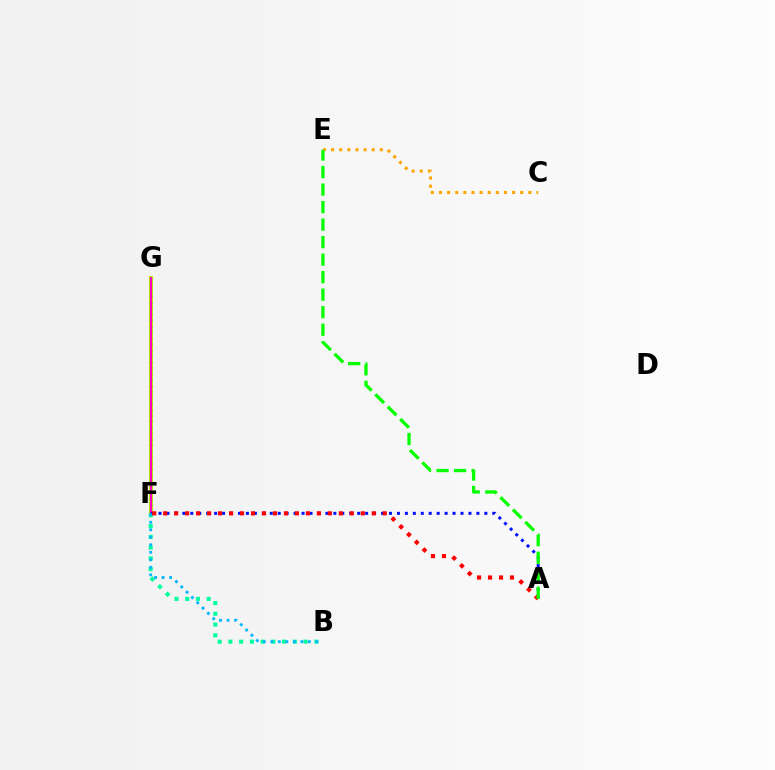{('B', 'F'): [{'color': '#00ff9d', 'line_style': 'dotted', 'thickness': 2.92}, {'color': '#00b5ff', 'line_style': 'dotted', 'thickness': 2.04}], ('F', 'G'): [{'color': '#b3ff00', 'line_style': 'solid', 'thickness': 2.96}, {'color': '#9b00ff', 'line_style': 'dotted', 'thickness': 1.62}, {'color': '#ff00bd', 'line_style': 'solid', 'thickness': 1.53}], ('C', 'E'): [{'color': '#ffa500', 'line_style': 'dotted', 'thickness': 2.21}], ('A', 'F'): [{'color': '#0010ff', 'line_style': 'dotted', 'thickness': 2.16}, {'color': '#ff0000', 'line_style': 'dotted', 'thickness': 2.98}], ('A', 'E'): [{'color': '#08ff00', 'line_style': 'dashed', 'thickness': 2.38}]}